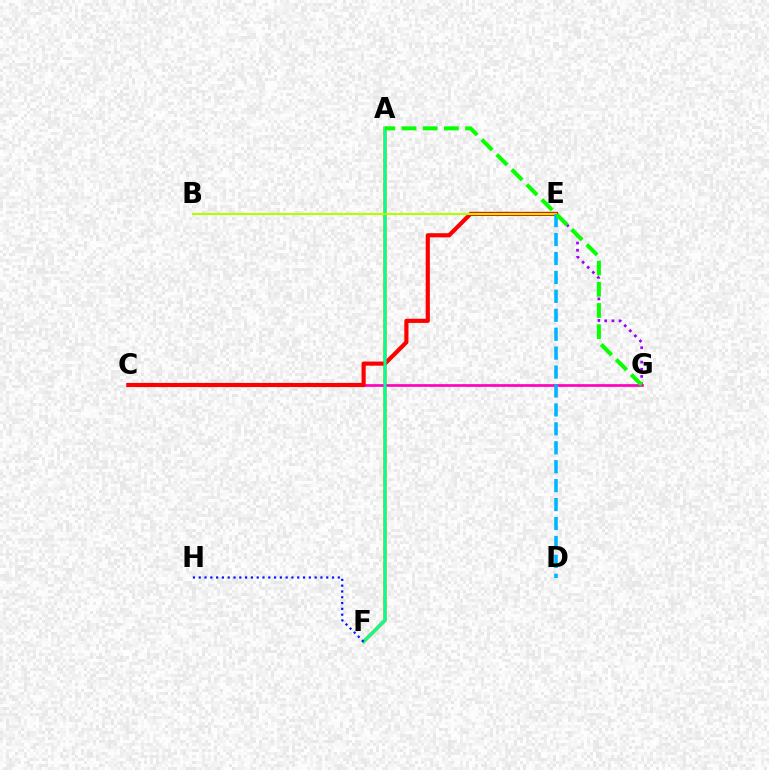{('A', 'F'): [{'color': '#ffa500', 'line_style': 'solid', 'thickness': 2.62}, {'color': '#00ff9d', 'line_style': 'solid', 'thickness': 2.19}], ('C', 'G'): [{'color': '#ff00bd', 'line_style': 'solid', 'thickness': 1.93}], ('C', 'E'): [{'color': '#ff0000', 'line_style': 'solid', 'thickness': 2.99}], ('B', 'E'): [{'color': '#b3ff00', 'line_style': 'solid', 'thickness': 1.53}], ('E', 'G'): [{'color': '#9b00ff', 'line_style': 'dotted', 'thickness': 1.95}], ('D', 'E'): [{'color': '#00b5ff', 'line_style': 'dashed', 'thickness': 2.57}], ('A', 'G'): [{'color': '#08ff00', 'line_style': 'dashed', 'thickness': 2.88}], ('F', 'H'): [{'color': '#0010ff', 'line_style': 'dotted', 'thickness': 1.57}]}